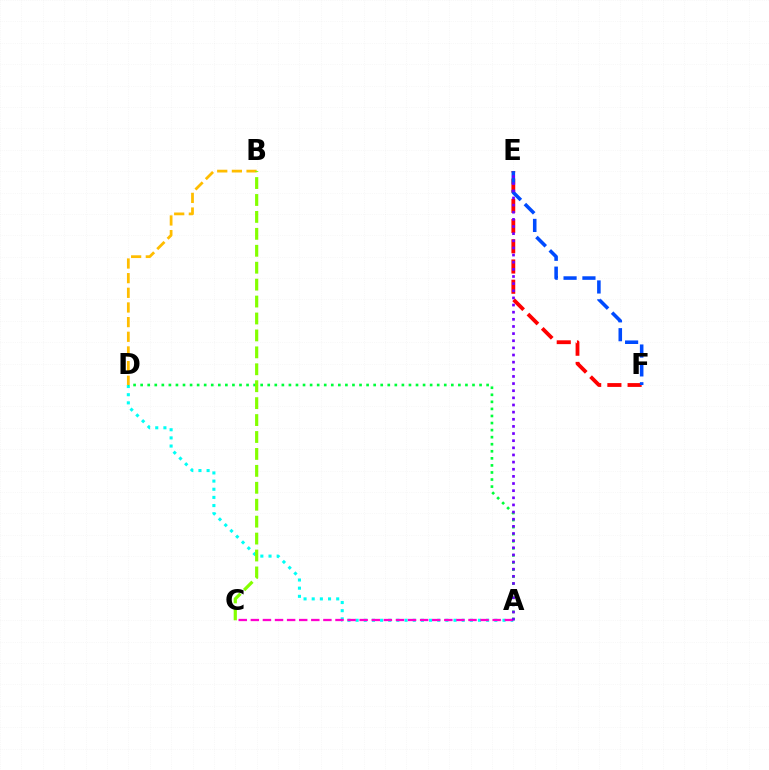{('E', 'F'): [{'color': '#ff0000', 'line_style': 'dashed', 'thickness': 2.75}, {'color': '#004bff', 'line_style': 'dashed', 'thickness': 2.56}], ('A', 'D'): [{'color': '#00fff6', 'line_style': 'dotted', 'thickness': 2.22}, {'color': '#00ff39', 'line_style': 'dotted', 'thickness': 1.92}], ('A', 'C'): [{'color': '#ff00cf', 'line_style': 'dashed', 'thickness': 1.64}], ('A', 'E'): [{'color': '#7200ff', 'line_style': 'dotted', 'thickness': 1.94}], ('B', 'D'): [{'color': '#ffbd00', 'line_style': 'dashed', 'thickness': 1.99}], ('B', 'C'): [{'color': '#84ff00', 'line_style': 'dashed', 'thickness': 2.3}]}